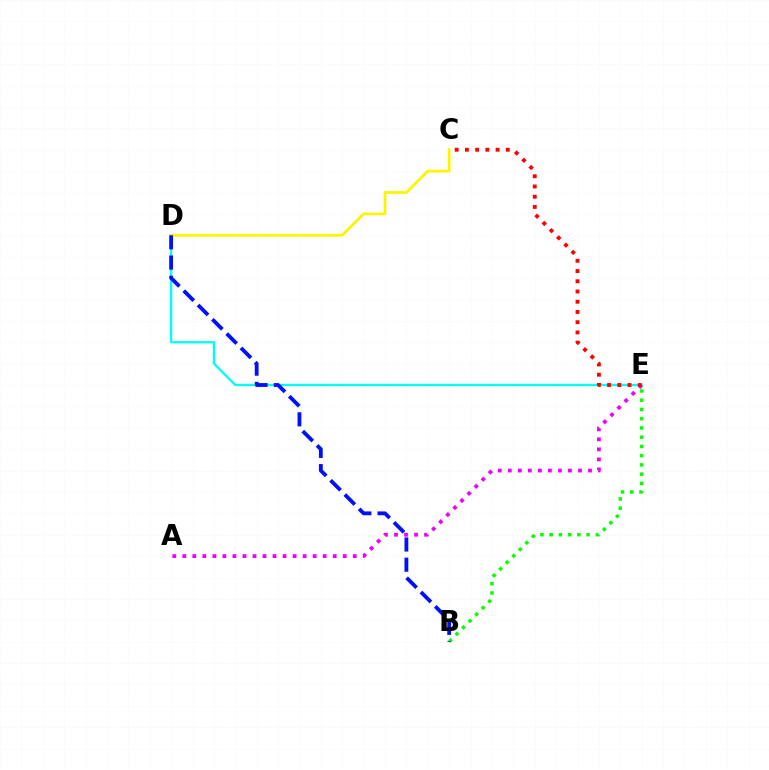{('D', 'E'): [{'color': '#00fff6', 'line_style': 'solid', 'thickness': 1.64}], ('A', 'E'): [{'color': '#ee00ff', 'line_style': 'dotted', 'thickness': 2.72}], ('B', 'E'): [{'color': '#08ff00', 'line_style': 'dotted', 'thickness': 2.51}], ('C', 'E'): [{'color': '#ff0000', 'line_style': 'dotted', 'thickness': 2.78}], ('C', 'D'): [{'color': '#fcf500', 'line_style': 'solid', 'thickness': 1.98}], ('B', 'D'): [{'color': '#0010ff', 'line_style': 'dashed', 'thickness': 2.75}]}